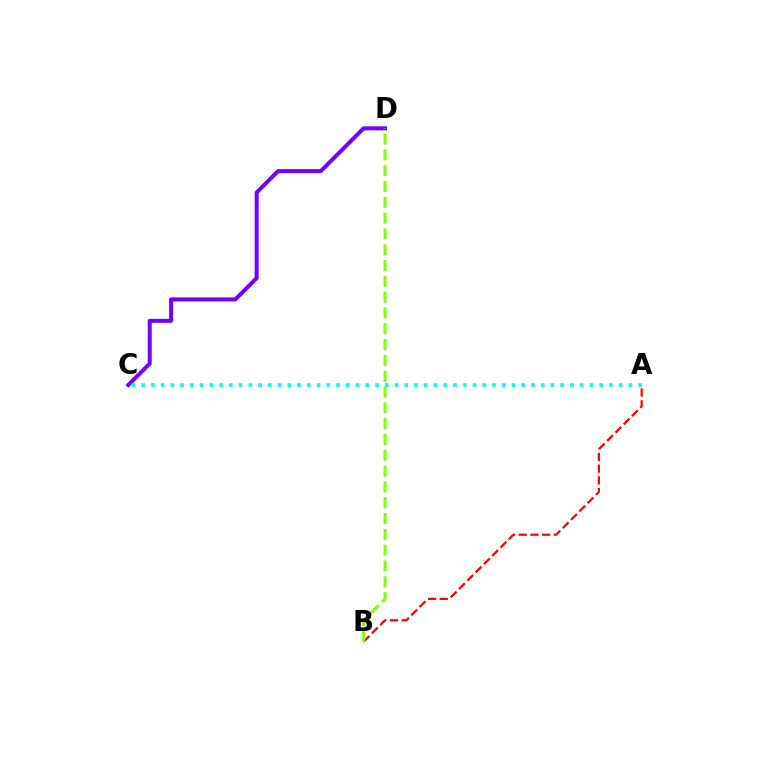{('A', 'B'): [{'color': '#ff0000', 'line_style': 'dashed', 'thickness': 1.59}], ('C', 'D'): [{'color': '#7200ff', 'line_style': 'solid', 'thickness': 2.88}], ('A', 'C'): [{'color': '#00fff6', 'line_style': 'dotted', 'thickness': 2.65}], ('B', 'D'): [{'color': '#84ff00', 'line_style': 'dashed', 'thickness': 2.15}]}